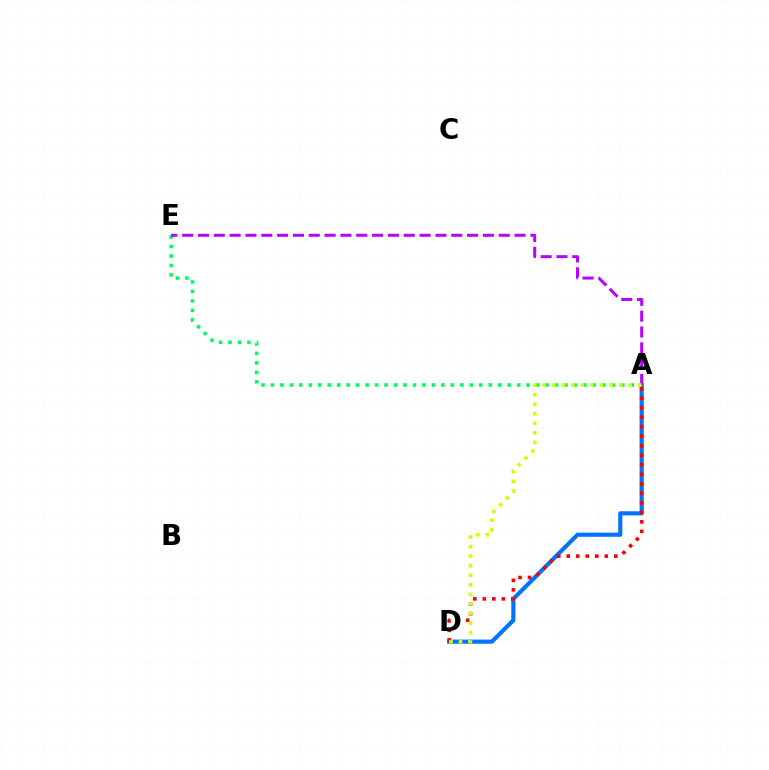{('A', 'D'): [{'color': '#0074ff', 'line_style': 'solid', 'thickness': 2.98}, {'color': '#ff0000', 'line_style': 'dotted', 'thickness': 2.59}, {'color': '#d1ff00', 'line_style': 'dotted', 'thickness': 2.6}], ('A', 'E'): [{'color': '#00ff5c', 'line_style': 'dotted', 'thickness': 2.57}, {'color': '#b900ff', 'line_style': 'dashed', 'thickness': 2.15}]}